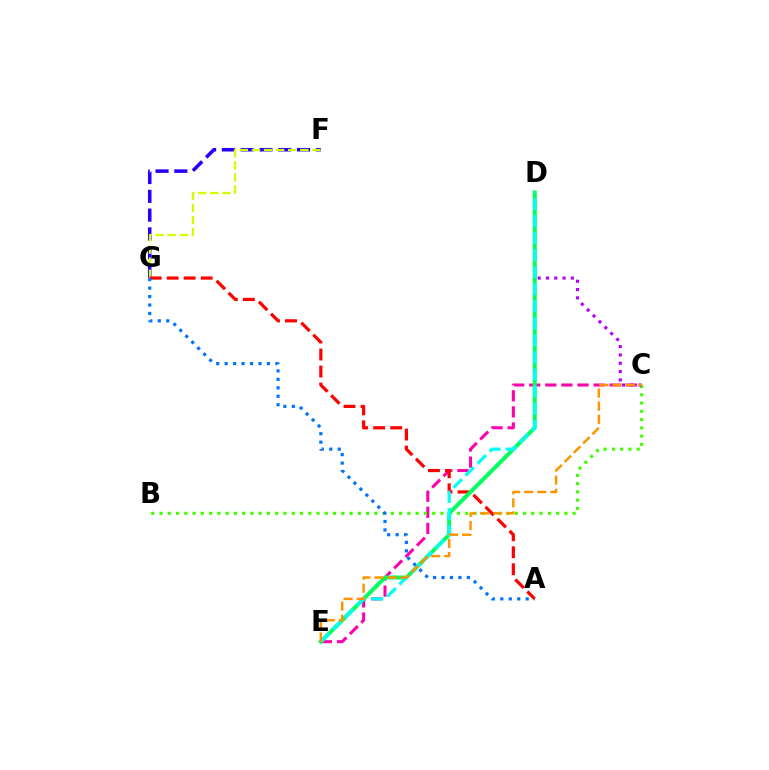{('F', 'G'): [{'color': '#2500ff', 'line_style': 'dashed', 'thickness': 2.55}, {'color': '#d1ff00', 'line_style': 'dashed', 'thickness': 1.64}], ('C', 'E'): [{'color': '#ff00ac', 'line_style': 'dashed', 'thickness': 2.19}, {'color': '#ff9400', 'line_style': 'dashed', 'thickness': 1.78}], ('B', 'C'): [{'color': '#3dff00', 'line_style': 'dotted', 'thickness': 2.24}], ('C', 'D'): [{'color': '#b900ff', 'line_style': 'dotted', 'thickness': 2.26}], ('A', 'G'): [{'color': '#ff0000', 'line_style': 'dashed', 'thickness': 2.31}, {'color': '#0074ff', 'line_style': 'dotted', 'thickness': 2.3}], ('D', 'E'): [{'color': '#00ff5c', 'line_style': 'solid', 'thickness': 2.86}, {'color': '#00fff6', 'line_style': 'dashed', 'thickness': 2.31}]}